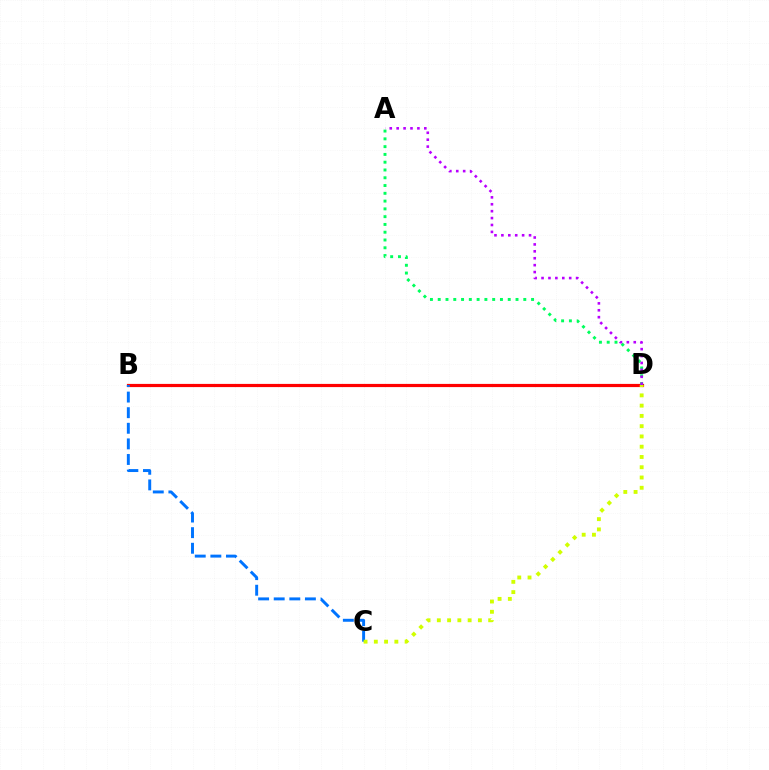{('B', 'D'): [{'color': '#ff0000', 'line_style': 'solid', 'thickness': 2.3}], ('A', 'D'): [{'color': '#00ff5c', 'line_style': 'dotted', 'thickness': 2.11}, {'color': '#b900ff', 'line_style': 'dotted', 'thickness': 1.88}], ('B', 'C'): [{'color': '#0074ff', 'line_style': 'dashed', 'thickness': 2.12}], ('C', 'D'): [{'color': '#d1ff00', 'line_style': 'dotted', 'thickness': 2.79}]}